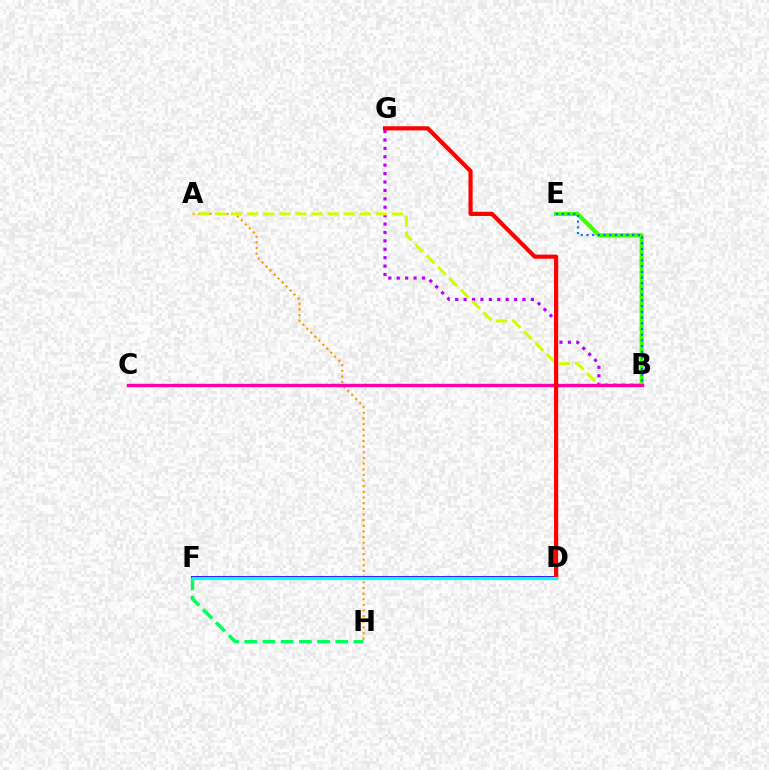{('B', 'G'): [{'color': '#b900ff', 'line_style': 'dotted', 'thickness': 2.28}], ('B', 'E'): [{'color': '#3dff00', 'line_style': 'solid', 'thickness': 2.98}, {'color': '#0074ff', 'line_style': 'dotted', 'thickness': 1.55}], ('A', 'H'): [{'color': '#ff9400', 'line_style': 'dotted', 'thickness': 1.54}], ('A', 'B'): [{'color': '#d1ff00', 'line_style': 'dashed', 'thickness': 2.19}], ('D', 'F'): [{'color': '#2500ff', 'line_style': 'solid', 'thickness': 2.78}, {'color': '#00fff6', 'line_style': 'solid', 'thickness': 2.31}], ('F', 'H'): [{'color': '#00ff5c', 'line_style': 'dashed', 'thickness': 2.47}], ('B', 'C'): [{'color': '#ff00ac', 'line_style': 'solid', 'thickness': 2.45}], ('D', 'G'): [{'color': '#ff0000', 'line_style': 'solid', 'thickness': 3.0}]}